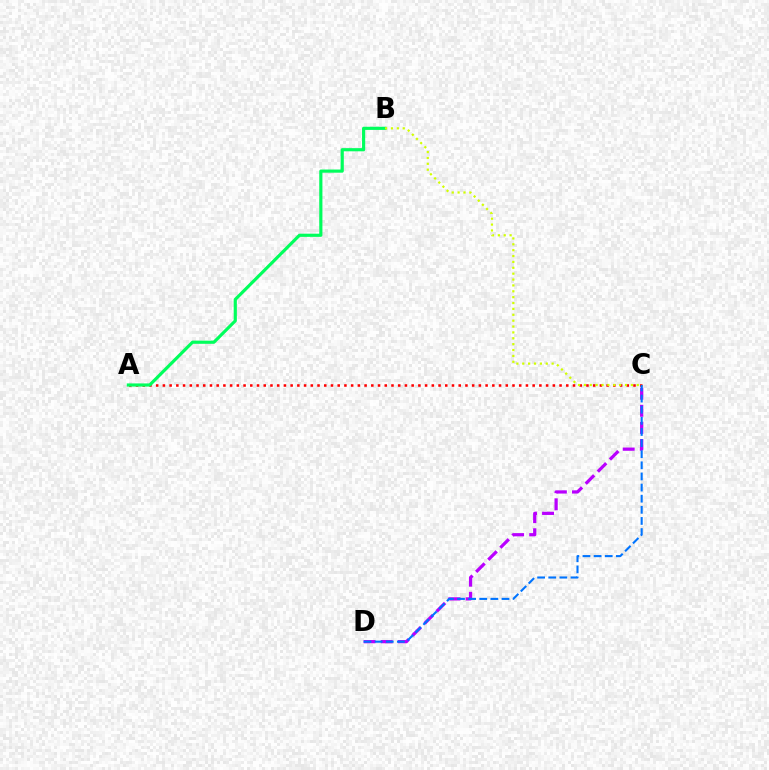{('C', 'D'): [{'color': '#b900ff', 'line_style': 'dashed', 'thickness': 2.32}, {'color': '#0074ff', 'line_style': 'dashed', 'thickness': 1.51}], ('A', 'C'): [{'color': '#ff0000', 'line_style': 'dotted', 'thickness': 1.83}], ('A', 'B'): [{'color': '#00ff5c', 'line_style': 'solid', 'thickness': 2.28}], ('B', 'C'): [{'color': '#d1ff00', 'line_style': 'dotted', 'thickness': 1.6}]}